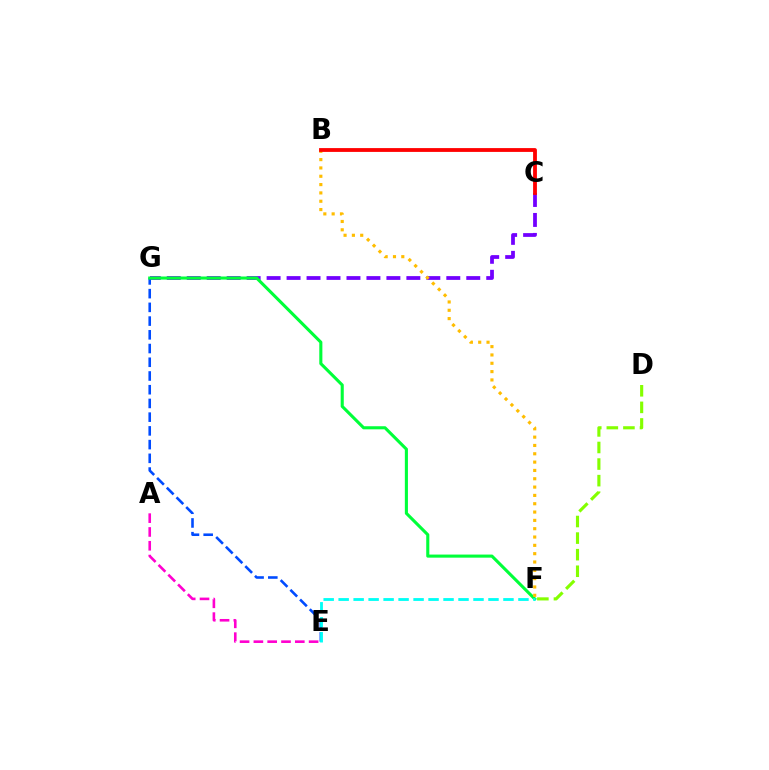{('C', 'G'): [{'color': '#7200ff', 'line_style': 'dashed', 'thickness': 2.71}], ('D', 'F'): [{'color': '#84ff00', 'line_style': 'dashed', 'thickness': 2.25}], ('E', 'G'): [{'color': '#004bff', 'line_style': 'dashed', 'thickness': 1.86}], ('A', 'E'): [{'color': '#ff00cf', 'line_style': 'dashed', 'thickness': 1.88}], ('F', 'G'): [{'color': '#00ff39', 'line_style': 'solid', 'thickness': 2.22}], ('B', 'F'): [{'color': '#ffbd00', 'line_style': 'dotted', 'thickness': 2.26}], ('E', 'F'): [{'color': '#00fff6', 'line_style': 'dashed', 'thickness': 2.04}], ('B', 'C'): [{'color': '#ff0000', 'line_style': 'solid', 'thickness': 2.75}]}